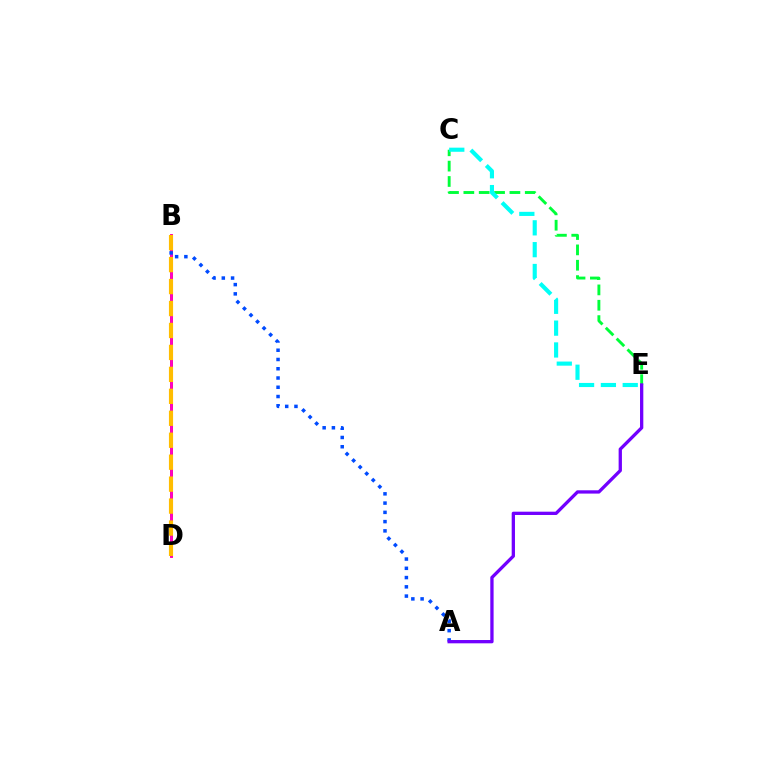{('B', 'D'): [{'color': '#84ff00', 'line_style': 'dashed', 'thickness': 1.85}, {'color': '#ff0000', 'line_style': 'solid', 'thickness': 1.88}, {'color': '#ff00cf', 'line_style': 'solid', 'thickness': 1.91}, {'color': '#ffbd00', 'line_style': 'dashed', 'thickness': 2.98}], ('C', 'E'): [{'color': '#00ff39', 'line_style': 'dashed', 'thickness': 2.09}, {'color': '#00fff6', 'line_style': 'dashed', 'thickness': 2.97}], ('A', 'B'): [{'color': '#004bff', 'line_style': 'dotted', 'thickness': 2.52}], ('A', 'E'): [{'color': '#7200ff', 'line_style': 'solid', 'thickness': 2.37}]}